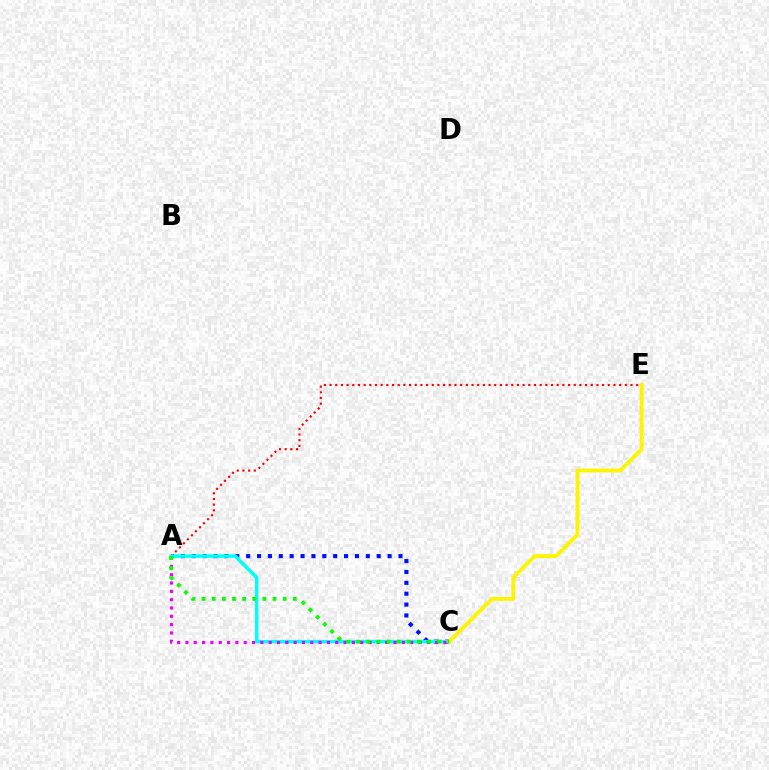{('A', 'C'): [{'color': '#0010ff', 'line_style': 'dotted', 'thickness': 2.96}, {'color': '#00fff6', 'line_style': 'solid', 'thickness': 2.49}, {'color': '#ee00ff', 'line_style': 'dotted', 'thickness': 2.26}, {'color': '#08ff00', 'line_style': 'dotted', 'thickness': 2.75}], ('A', 'E'): [{'color': '#ff0000', 'line_style': 'dotted', 'thickness': 1.54}], ('C', 'E'): [{'color': '#fcf500', 'line_style': 'solid', 'thickness': 2.76}]}